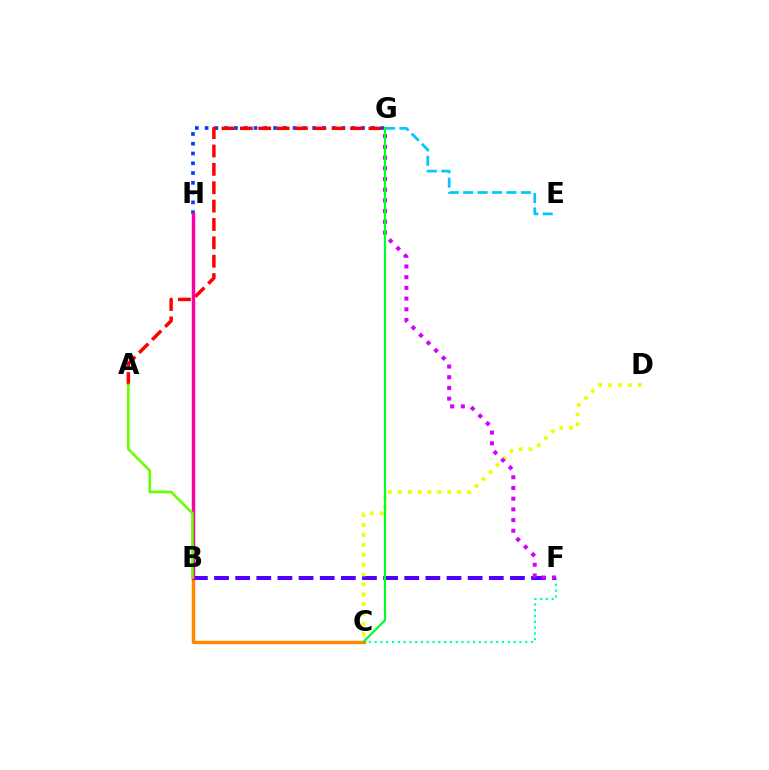{('C', 'F'): [{'color': '#00ffaf', 'line_style': 'dotted', 'thickness': 1.57}], ('E', 'G'): [{'color': '#00c7ff', 'line_style': 'dashed', 'thickness': 1.96}], ('G', 'H'): [{'color': '#003fff', 'line_style': 'dotted', 'thickness': 2.66}], ('B', 'C'): [{'color': '#ff8800', 'line_style': 'solid', 'thickness': 2.47}], ('B', 'F'): [{'color': '#4f00ff', 'line_style': 'dashed', 'thickness': 2.87}], ('C', 'D'): [{'color': '#eeff00', 'line_style': 'dotted', 'thickness': 2.69}], ('F', 'G'): [{'color': '#d600ff', 'line_style': 'dotted', 'thickness': 2.91}], ('B', 'H'): [{'color': '#ff00a0', 'line_style': 'solid', 'thickness': 2.49}], ('C', 'G'): [{'color': '#00ff27', 'line_style': 'solid', 'thickness': 1.57}], ('A', 'G'): [{'color': '#ff0000', 'line_style': 'dashed', 'thickness': 2.5}], ('A', 'B'): [{'color': '#66ff00', 'line_style': 'solid', 'thickness': 1.9}]}